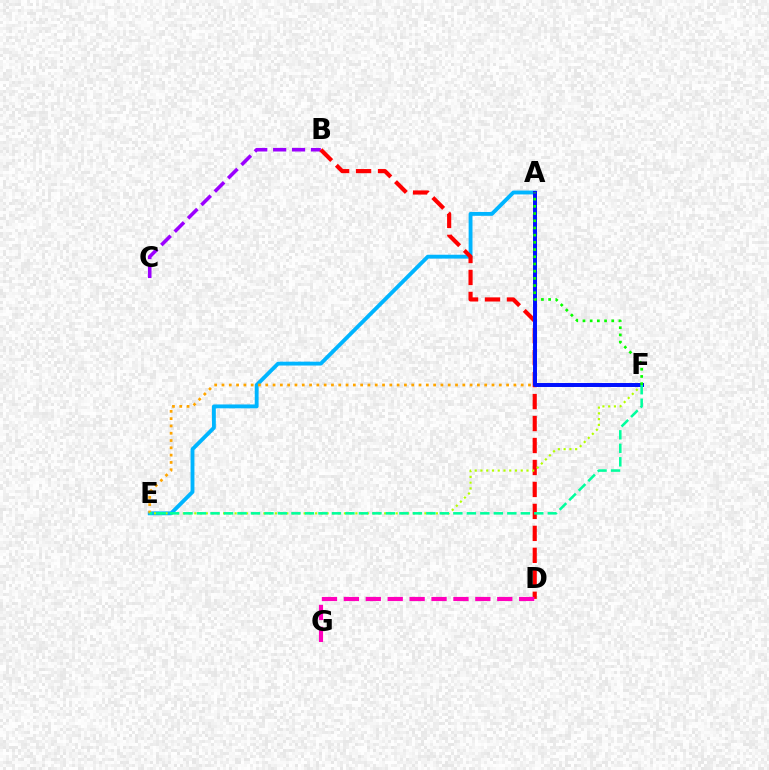{('B', 'C'): [{'color': '#9b00ff', 'line_style': 'dashed', 'thickness': 2.57}], ('A', 'E'): [{'color': '#00b5ff', 'line_style': 'solid', 'thickness': 2.78}], ('B', 'D'): [{'color': '#ff0000', 'line_style': 'dashed', 'thickness': 2.98}], ('E', 'F'): [{'color': '#ffa500', 'line_style': 'dotted', 'thickness': 1.98}, {'color': '#b3ff00', 'line_style': 'dotted', 'thickness': 1.56}, {'color': '#00ff9d', 'line_style': 'dashed', 'thickness': 1.83}], ('A', 'F'): [{'color': '#0010ff', 'line_style': 'solid', 'thickness': 2.85}, {'color': '#08ff00', 'line_style': 'dotted', 'thickness': 1.96}], ('D', 'G'): [{'color': '#ff00bd', 'line_style': 'dashed', 'thickness': 2.98}]}